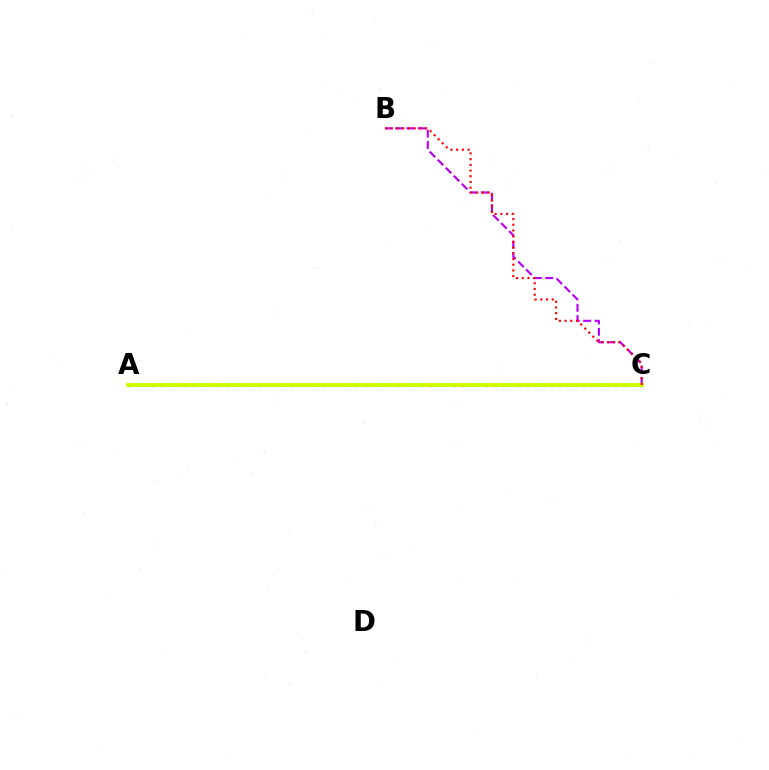{('B', 'C'): [{'color': '#b900ff', 'line_style': 'dashed', 'thickness': 1.54}, {'color': '#ff0000', 'line_style': 'dotted', 'thickness': 1.55}], ('A', 'C'): [{'color': '#00ff5c', 'line_style': 'dotted', 'thickness': 2.93}, {'color': '#0074ff', 'line_style': 'dotted', 'thickness': 2.2}, {'color': '#d1ff00', 'line_style': 'solid', 'thickness': 2.74}]}